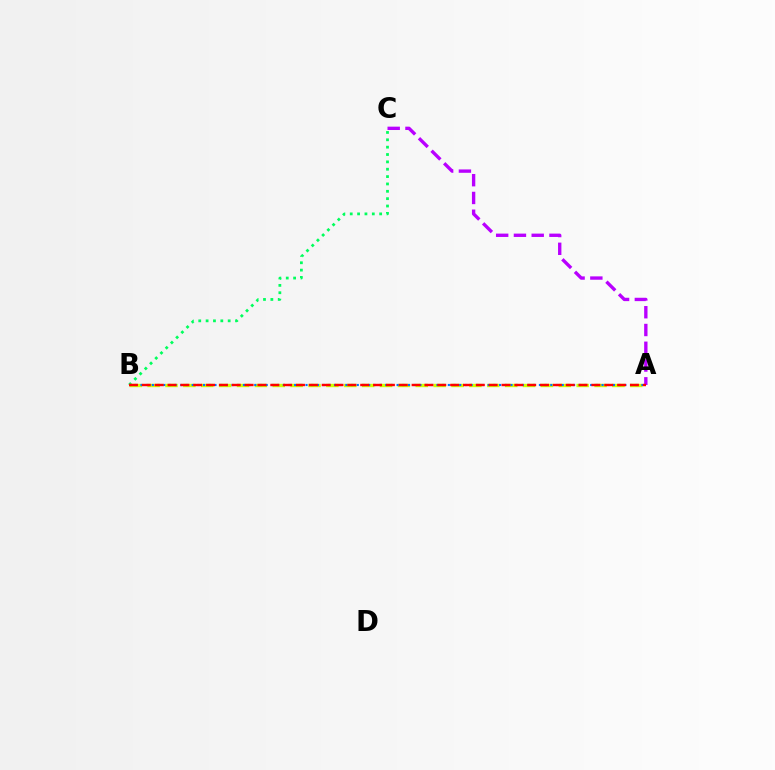{('B', 'C'): [{'color': '#00ff5c', 'line_style': 'dotted', 'thickness': 2.0}], ('A', 'B'): [{'color': '#d1ff00', 'line_style': 'dashed', 'thickness': 2.43}, {'color': '#0074ff', 'line_style': 'dotted', 'thickness': 1.55}, {'color': '#ff0000', 'line_style': 'dashed', 'thickness': 1.75}], ('A', 'C'): [{'color': '#b900ff', 'line_style': 'dashed', 'thickness': 2.41}]}